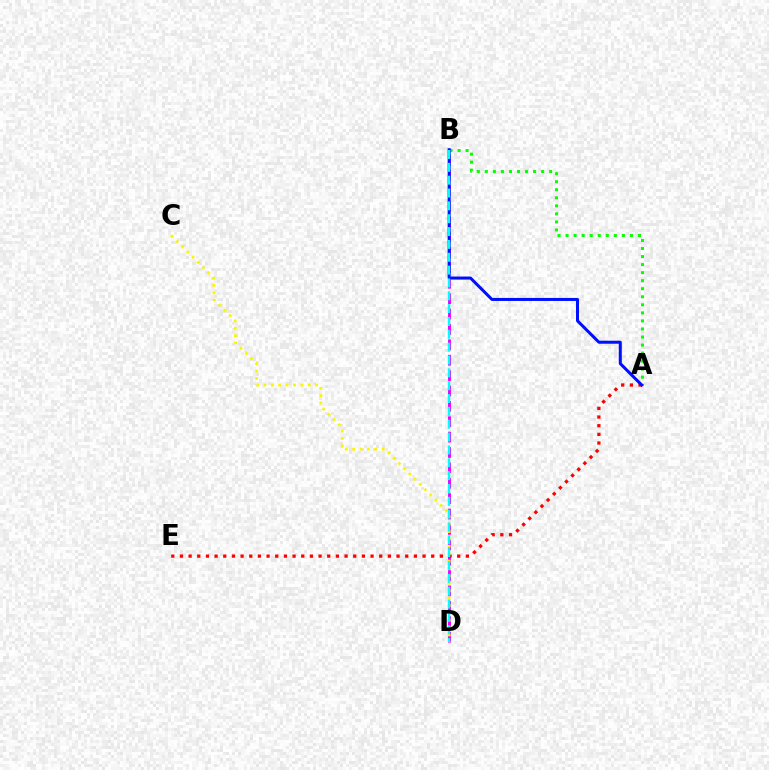{('B', 'D'): [{'color': '#ee00ff', 'line_style': 'dashed', 'thickness': 2.09}, {'color': '#00fff6', 'line_style': 'dashed', 'thickness': 1.74}], ('A', 'B'): [{'color': '#08ff00', 'line_style': 'dotted', 'thickness': 2.19}, {'color': '#0010ff', 'line_style': 'solid', 'thickness': 2.18}], ('A', 'E'): [{'color': '#ff0000', 'line_style': 'dotted', 'thickness': 2.35}], ('C', 'D'): [{'color': '#fcf500', 'line_style': 'dotted', 'thickness': 2.01}]}